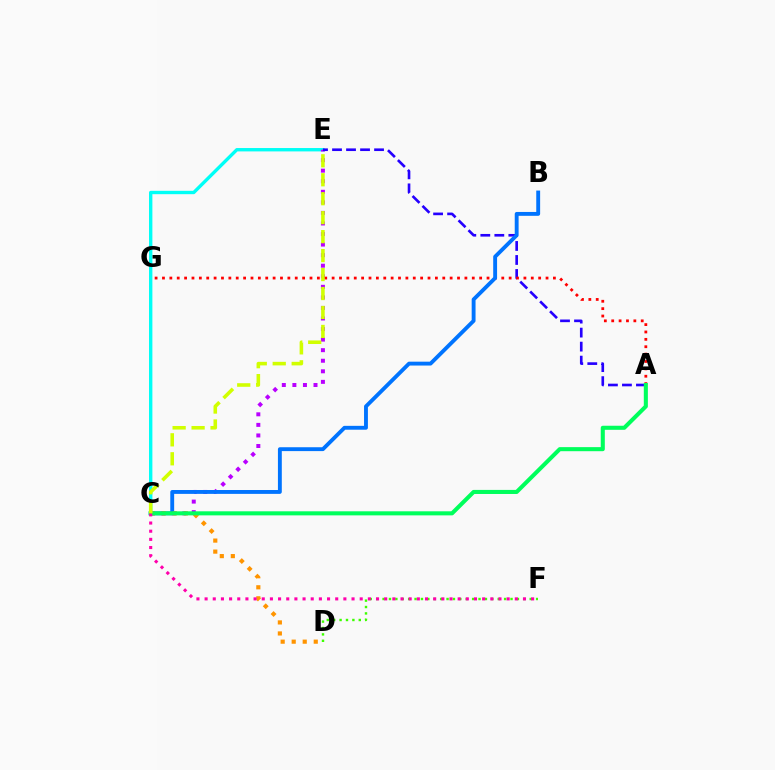{('C', 'E'): [{'color': '#00fff6', 'line_style': 'solid', 'thickness': 2.42}, {'color': '#b900ff', 'line_style': 'dotted', 'thickness': 2.87}, {'color': '#d1ff00', 'line_style': 'dashed', 'thickness': 2.58}], ('A', 'E'): [{'color': '#2500ff', 'line_style': 'dashed', 'thickness': 1.9}], ('A', 'G'): [{'color': '#ff0000', 'line_style': 'dotted', 'thickness': 2.0}], ('B', 'C'): [{'color': '#0074ff', 'line_style': 'solid', 'thickness': 2.78}], ('D', 'F'): [{'color': '#3dff00', 'line_style': 'dotted', 'thickness': 1.74}], ('C', 'D'): [{'color': '#ff9400', 'line_style': 'dotted', 'thickness': 3.0}], ('A', 'C'): [{'color': '#00ff5c', 'line_style': 'solid', 'thickness': 2.93}], ('C', 'F'): [{'color': '#ff00ac', 'line_style': 'dotted', 'thickness': 2.22}]}